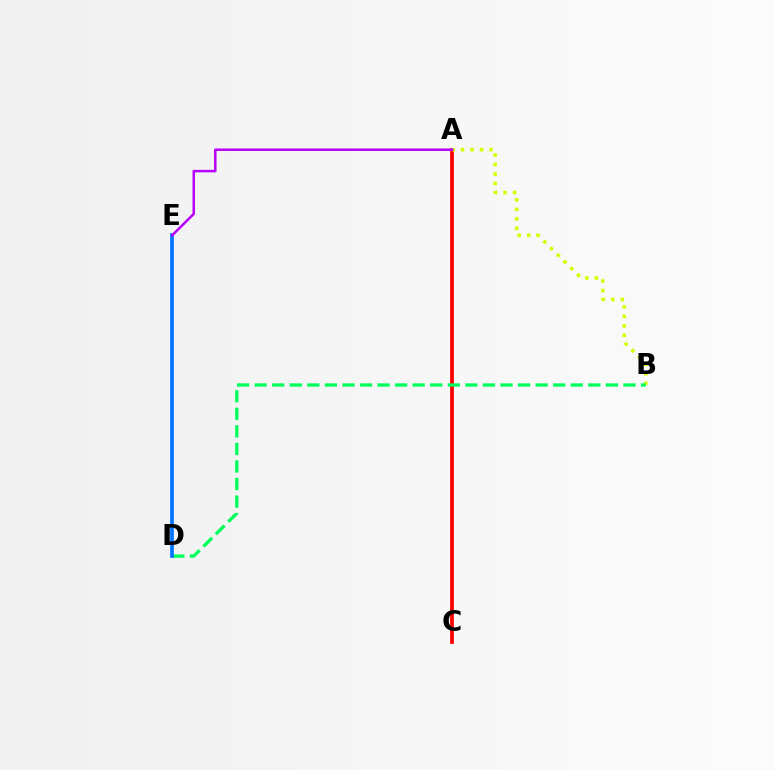{('A', 'C'): [{'color': '#ff0000', 'line_style': 'solid', 'thickness': 2.69}], ('A', 'B'): [{'color': '#d1ff00', 'line_style': 'dotted', 'thickness': 2.57}], ('B', 'D'): [{'color': '#00ff5c', 'line_style': 'dashed', 'thickness': 2.39}], ('D', 'E'): [{'color': '#0074ff', 'line_style': 'solid', 'thickness': 2.66}], ('A', 'E'): [{'color': '#b900ff', 'line_style': 'solid', 'thickness': 1.8}]}